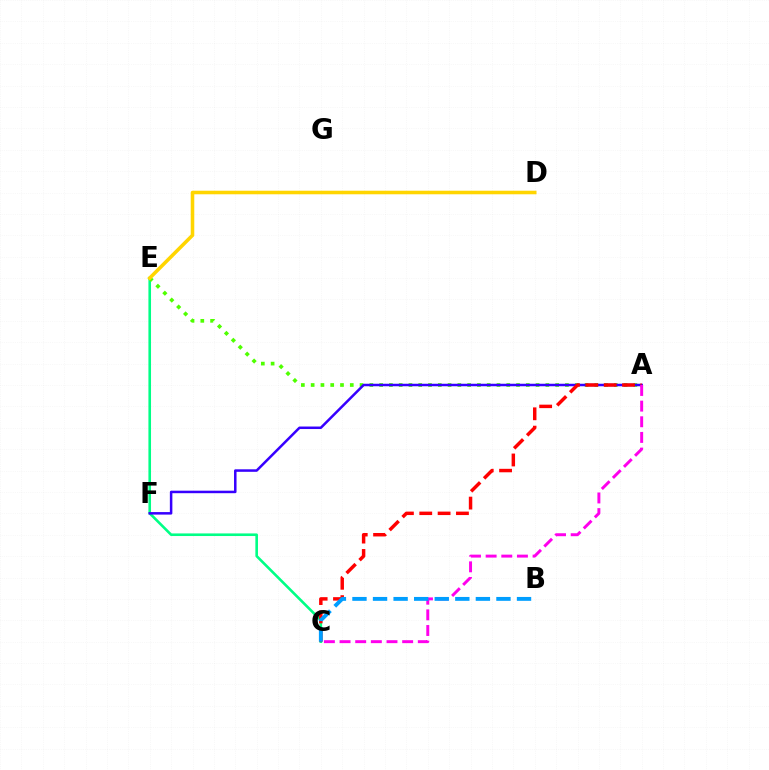{('C', 'E'): [{'color': '#00ff86', 'line_style': 'solid', 'thickness': 1.88}], ('A', 'E'): [{'color': '#4fff00', 'line_style': 'dotted', 'thickness': 2.66}], ('D', 'E'): [{'color': '#ffd500', 'line_style': 'solid', 'thickness': 2.56}], ('A', 'F'): [{'color': '#3700ff', 'line_style': 'solid', 'thickness': 1.81}], ('A', 'C'): [{'color': '#ff0000', 'line_style': 'dashed', 'thickness': 2.49}, {'color': '#ff00ed', 'line_style': 'dashed', 'thickness': 2.13}], ('B', 'C'): [{'color': '#009eff', 'line_style': 'dashed', 'thickness': 2.79}]}